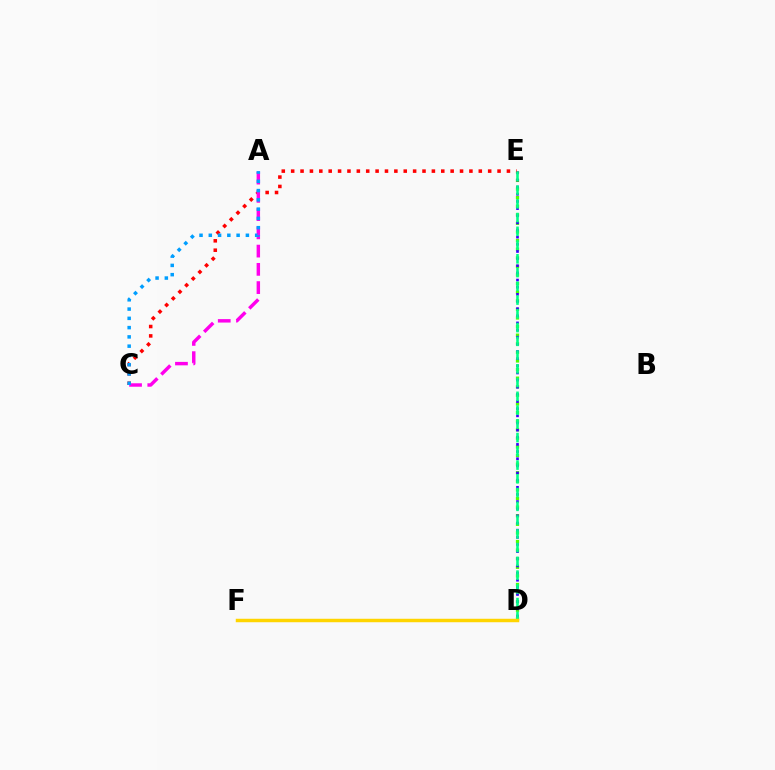{('D', 'E'): [{'color': '#4fff00', 'line_style': 'dotted', 'thickness': 2.34}, {'color': '#3700ff', 'line_style': 'dotted', 'thickness': 1.94}, {'color': '#00ff86', 'line_style': 'dashed', 'thickness': 1.87}], ('C', 'E'): [{'color': '#ff0000', 'line_style': 'dotted', 'thickness': 2.55}], ('A', 'C'): [{'color': '#ff00ed', 'line_style': 'dashed', 'thickness': 2.48}, {'color': '#009eff', 'line_style': 'dotted', 'thickness': 2.52}], ('D', 'F'): [{'color': '#ffd500', 'line_style': 'solid', 'thickness': 2.49}]}